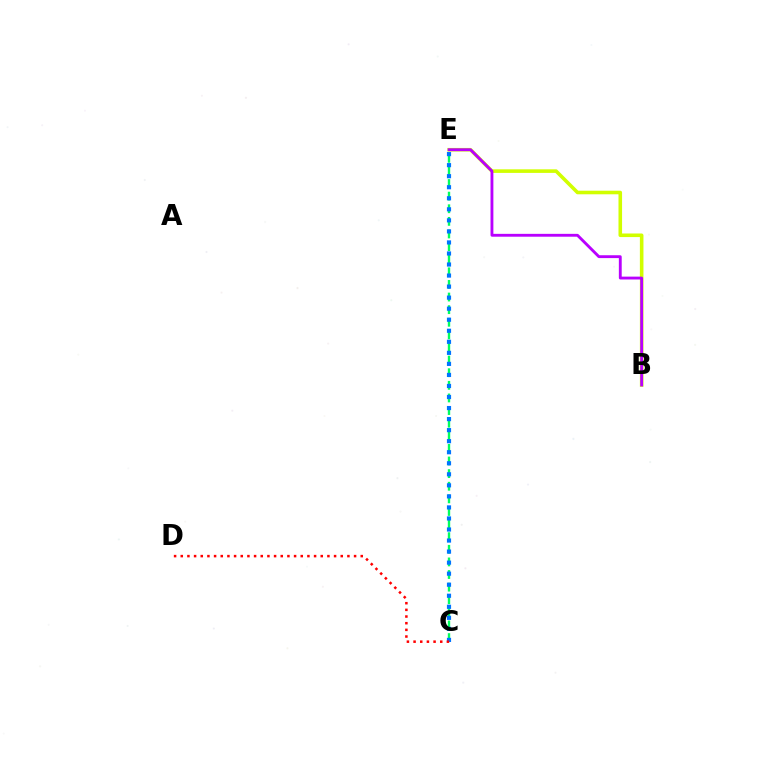{('C', 'E'): [{'color': '#00ff5c', 'line_style': 'dashed', 'thickness': 1.71}, {'color': '#0074ff', 'line_style': 'dotted', 'thickness': 3.0}], ('B', 'E'): [{'color': '#d1ff00', 'line_style': 'solid', 'thickness': 2.58}, {'color': '#b900ff', 'line_style': 'solid', 'thickness': 2.06}], ('C', 'D'): [{'color': '#ff0000', 'line_style': 'dotted', 'thickness': 1.81}]}